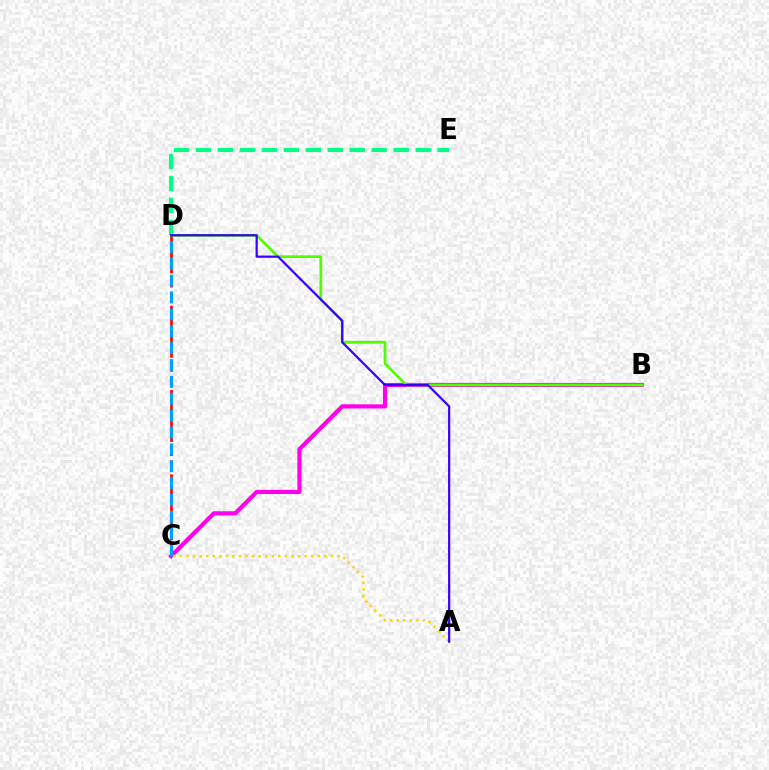{('B', 'C'): [{'color': '#ff00ed', 'line_style': 'solid', 'thickness': 3.0}], ('C', 'D'): [{'color': '#ff0000', 'line_style': 'dashed', 'thickness': 1.91}, {'color': '#009eff', 'line_style': 'dashed', 'thickness': 2.29}], ('B', 'D'): [{'color': '#4fff00', 'line_style': 'solid', 'thickness': 1.96}], ('A', 'C'): [{'color': '#ffd500', 'line_style': 'dotted', 'thickness': 1.78}], ('D', 'E'): [{'color': '#00ff86', 'line_style': 'dashed', 'thickness': 2.98}], ('A', 'D'): [{'color': '#3700ff', 'line_style': 'solid', 'thickness': 1.59}]}